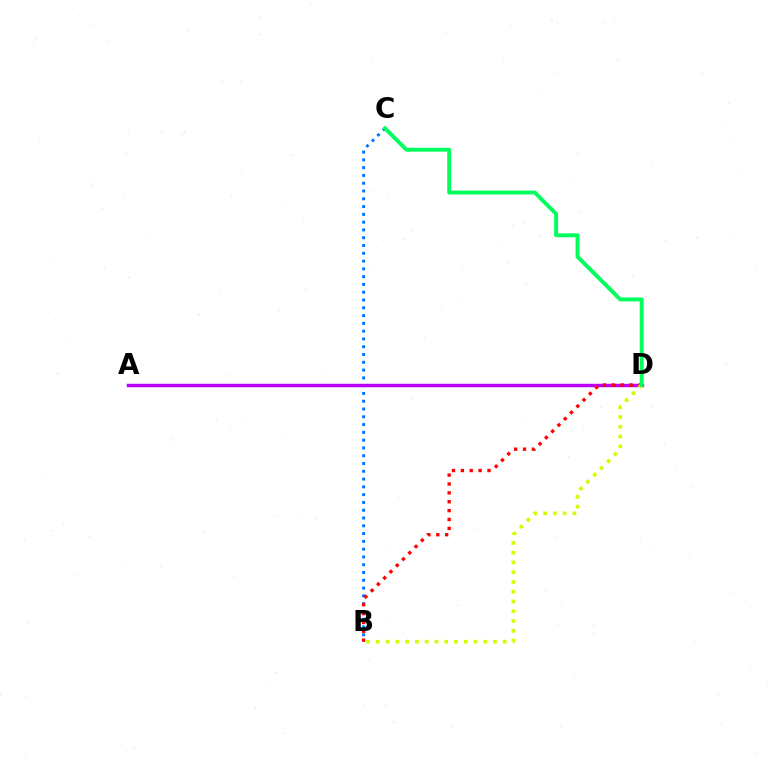{('B', 'C'): [{'color': '#0074ff', 'line_style': 'dotted', 'thickness': 2.12}], ('A', 'D'): [{'color': '#b900ff', 'line_style': 'solid', 'thickness': 2.48}], ('B', 'D'): [{'color': '#ff0000', 'line_style': 'dotted', 'thickness': 2.41}, {'color': '#d1ff00', 'line_style': 'dotted', 'thickness': 2.65}], ('C', 'D'): [{'color': '#00ff5c', 'line_style': 'solid', 'thickness': 2.81}]}